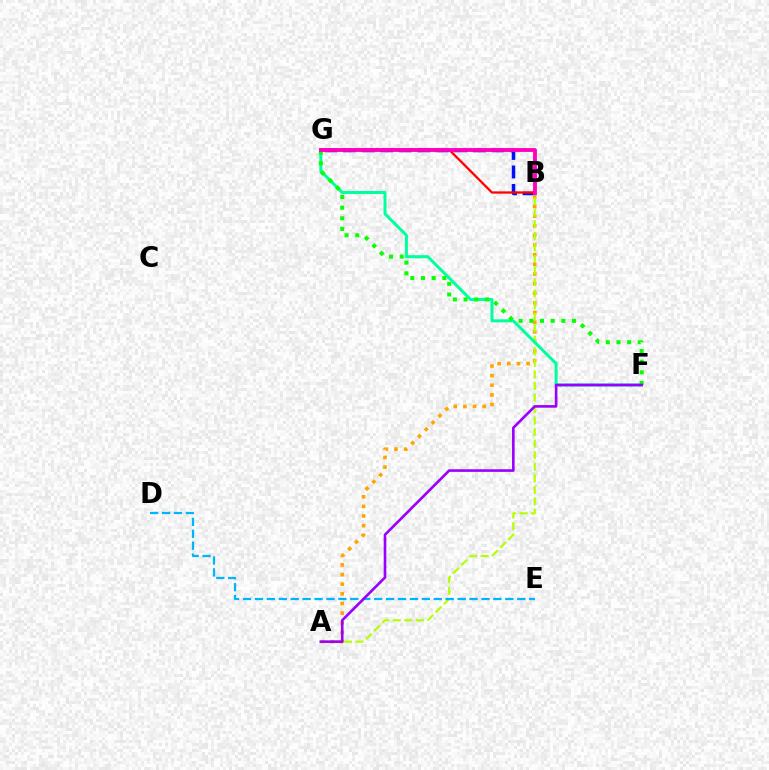{('B', 'G'): [{'color': '#0010ff', 'line_style': 'dashed', 'thickness': 2.52}, {'color': '#ff0000', 'line_style': 'solid', 'thickness': 1.63}, {'color': '#ff00bd', 'line_style': 'solid', 'thickness': 2.77}], ('A', 'B'): [{'color': '#ffa500', 'line_style': 'dotted', 'thickness': 2.62}, {'color': '#b3ff00', 'line_style': 'dashed', 'thickness': 1.57}], ('D', 'E'): [{'color': '#00b5ff', 'line_style': 'dashed', 'thickness': 1.62}], ('F', 'G'): [{'color': '#00ff9d', 'line_style': 'solid', 'thickness': 2.17}, {'color': '#08ff00', 'line_style': 'dotted', 'thickness': 2.9}], ('A', 'F'): [{'color': '#9b00ff', 'line_style': 'solid', 'thickness': 1.89}]}